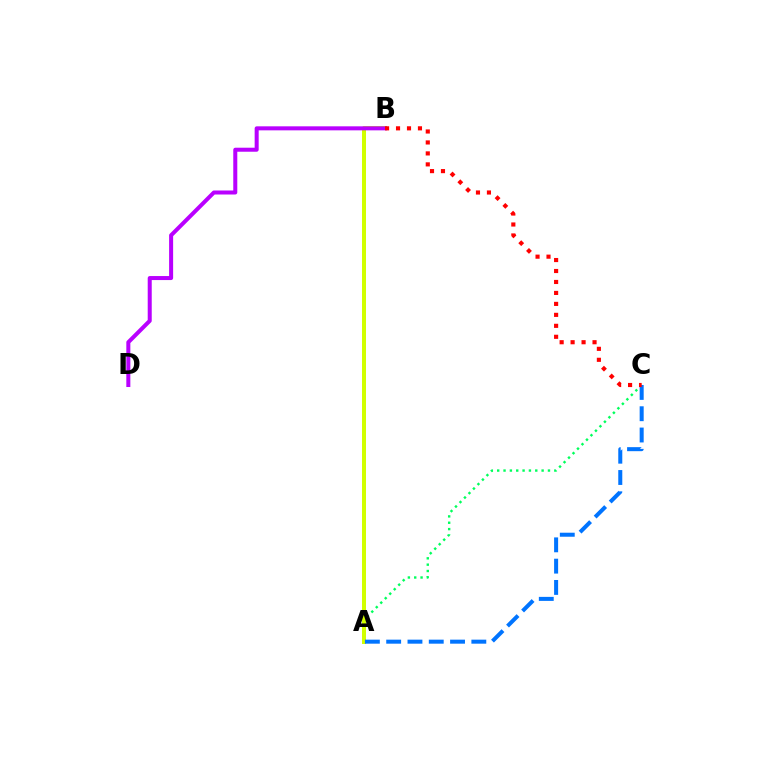{('A', 'C'): [{'color': '#00ff5c', 'line_style': 'dotted', 'thickness': 1.72}, {'color': '#0074ff', 'line_style': 'dashed', 'thickness': 2.89}], ('A', 'B'): [{'color': '#d1ff00', 'line_style': 'solid', 'thickness': 2.89}], ('B', 'D'): [{'color': '#b900ff', 'line_style': 'solid', 'thickness': 2.89}], ('B', 'C'): [{'color': '#ff0000', 'line_style': 'dotted', 'thickness': 2.98}]}